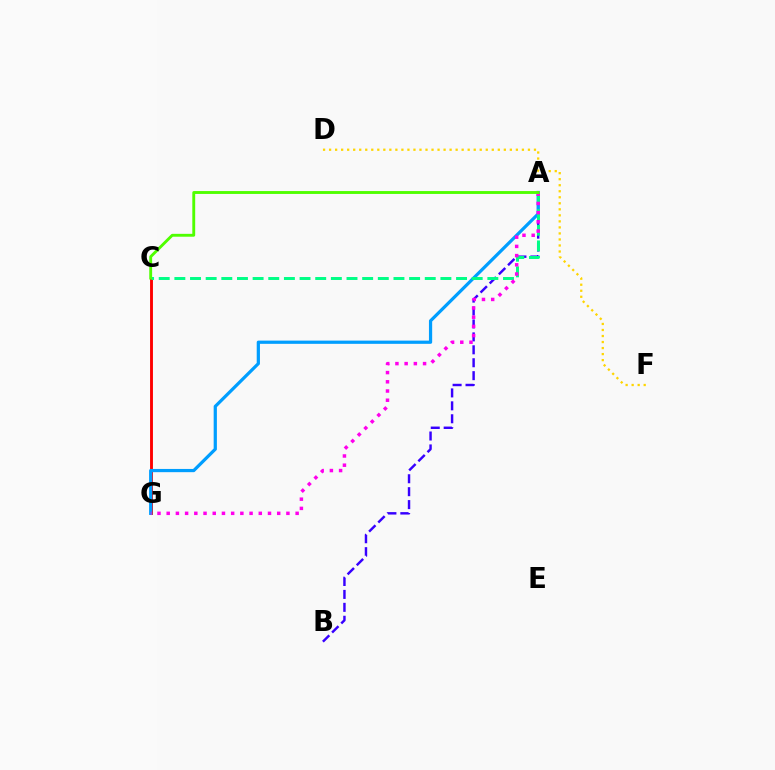{('A', 'B'): [{'color': '#3700ff', 'line_style': 'dashed', 'thickness': 1.76}], ('C', 'G'): [{'color': '#ff0000', 'line_style': 'solid', 'thickness': 2.08}], ('A', 'G'): [{'color': '#009eff', 'line_style': 'solid', 'thickness': 2.32}, {'color': '#ff00ed', 'line_style': 'dotted', 'thickness': 2.5}], ('A', 'C'): [{'color': '#00ff86', 'line_style': 'dashed', 'thickness': 2.13}, {'color': '#4fff00', 'line_style': 'solid', 'thickness': 2.07}], ('D', 'F'): [{'color': '#ffd500', 'line_style': 'dotted', 'thickness': 1.64}]}